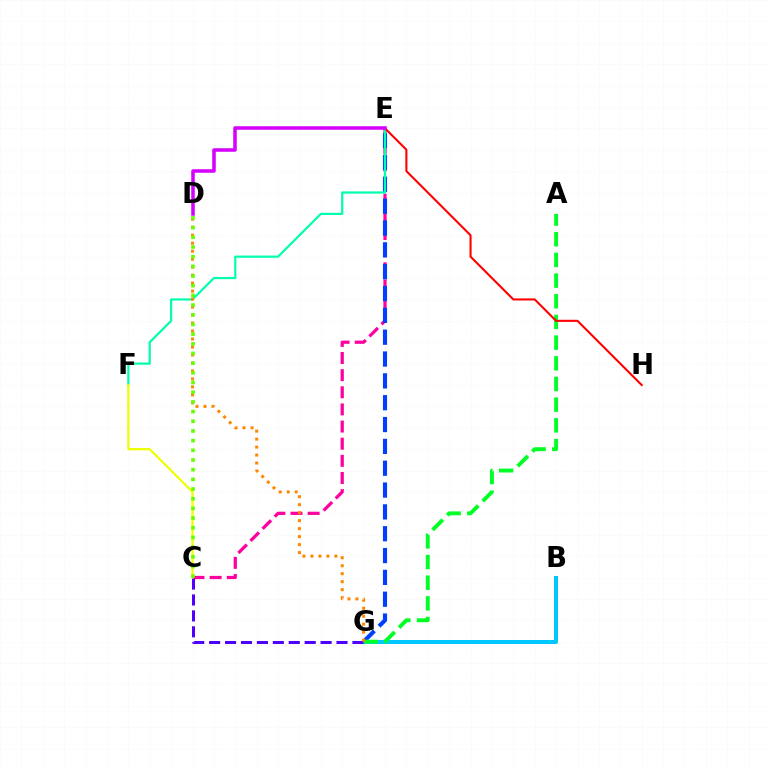{('C', 'E'): [{'color': '#ff00a0', 'line_style': 'dashed', 'thickness': 2.33}], ('E', 'G'): [{'color': '#003fff', 'line_style': 'dashed', 'thickness': 2.97}], ('E', 'F'): [{'color': '#00ffaf', 'line_style': 'solid', 'thickness': 1.59}], ('B', 'G'): [{'color': '#00c7ff', 'line_style': 'solid', 'thickness': 2.86}], ('A', 'G'): [{'color': '#00ff27', 'line_style': 'dashed', 'thickness': 2.81}], ('C', 'G'): [{'color': '#4f00ff', 'line_style': 'dashed', 'thickness': 2.16}], ('D', 'G'): [{'color': '#ff8800', 'line_style': 'dotted', 'thickness': 2.17}], ('C', 'F'): [{'color': '#eeff00', 'line_style': 'solid', 'thickness': 1.59}], ('C', 'D'): [{'color': '#66ff00', 'line_style': 'dotted', 'thickness': 2.63}], ('E', 'H'): [{'color': '#ff0000', 'line_style': 'solid', 'thickness': 1.5}], ('D', 'E'): [{'color': '#d600ff', 'line_style': 'solid', 'thickness': 2.53}]}